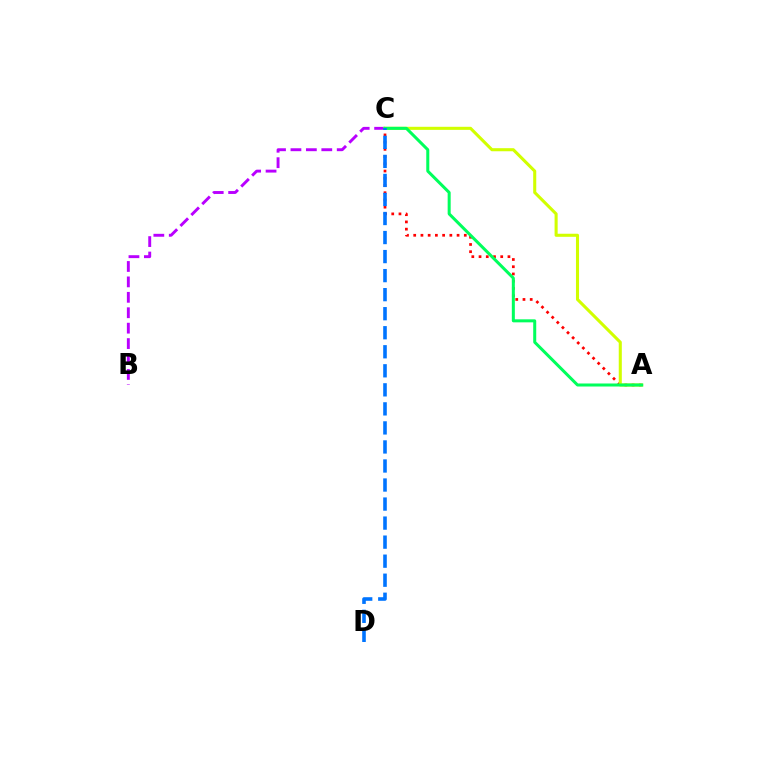{('B', 'C'): [{'color': '#b900ff', 'line_style': 'dashed', 'thickness': 2.1}], ('A', 'C'): [{'color': '#ff0000', 'line_style': 'dotted', 'thickness': 1.96}, {'color': '#d1ff00', 'line_style': 'solid', 'thickness': 2.21}, {'color': '#00ff5c', 'line_style': 'solid', 'thickness': 2.17}], ('C', 'D'): [{'color': '#0074ff', 'line_style': 'dashed', 'thickness': 2.59}]}